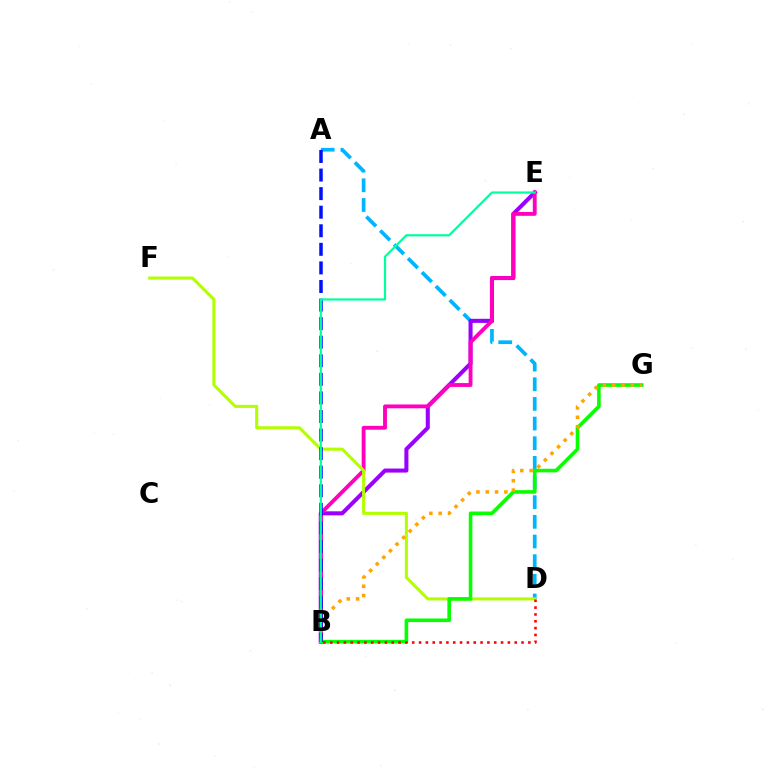{('A', 'D'): [{'color': '#00b5ff', 'line_style': 'dashed', 'thickness': 2.67}], ('B', 'E'): [{'color': '#9b00ff', 'line_style': 'solid', 'thickness': 2.91}, {'color': '#ff00bd', 'line_style': 'solid', 'thickness': 2.77}, {'color': '#00ff9d', 'line_style': 'solid', 'thickness': 1.58}], ('D', 'F'): [{'color': '#b3ff00', 'line_style': 'solid', 'thickness': 2.22}], ('B', 'G'): [{'color': '#08ff00', 'line_style': 'solid', 'thickness': 2.6}, {'color': '#ffa500', 'line_style': 'dotted', 'thickness': 2.53}], ('A', 'B'): [{'color': '#0010ff', 'line_style': 'dashed', 'thickness': 2.52}], ('B', 'D'): [{'color': '#ff0000', 'line_style': 'dotted', 'thickness': 1.86}]}